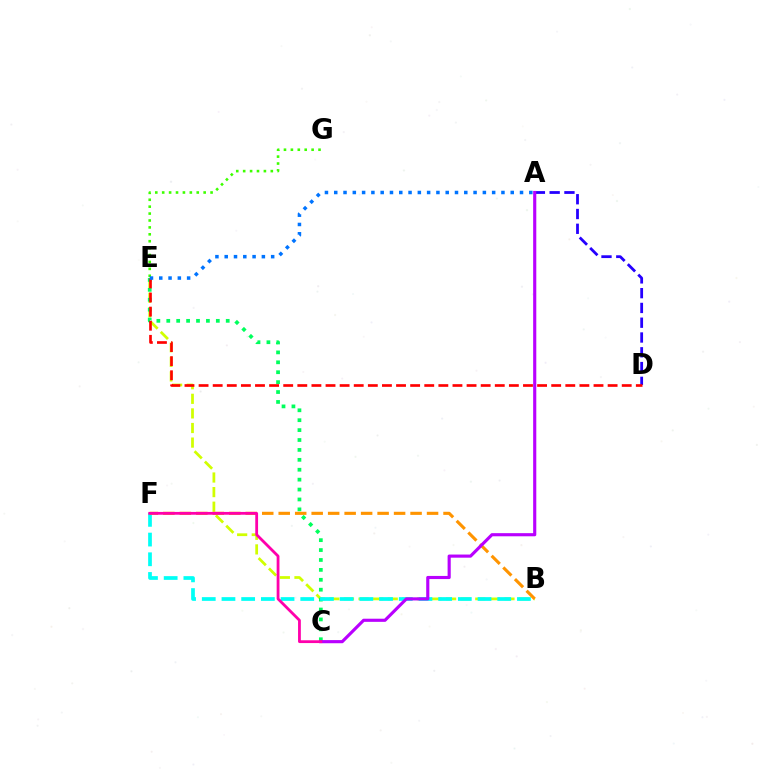{('E', 'G'): [{'color': '#3dff00', 'line_style': 'dotted', 'thickness': 1.88}], ('B', 'E'): [{'color': '#d1ff00', 'line_style': 'dashed', 'thickness': 1.98}], ('A', 'D'): [{'color': '#2500ff', 'line_style': 'dashed', 'thickness': 2.01}], ('C', 'E'): [{'color': '#00ff5c', 'line_style': 'dotted', 'thickness': 2.69}], ('B', 'F'): [{'color': '#00fff6', 'line_style': 'dashed', 'thickness': 2.68}, {'color': '#ff9400', 'line_style': 'dashed', 'thickness': 2.24}], ('A', 'C'): [{'color': '#b900ff', 'line_style': 'solid', 'thickness': 2.26}], ('C', 'F'): [{'color': '#ff00ac', 'line_style': 'solid', 'thickness': 2.01}], ('D', 'E'): [{'color': '#ff0000', 'line_style': 'dashed', 'thickness': 1.92}], ('A', 'E'): [{'color': '#0074ff', 'line_style': 'dotted', 'thickness': 2.52}]}